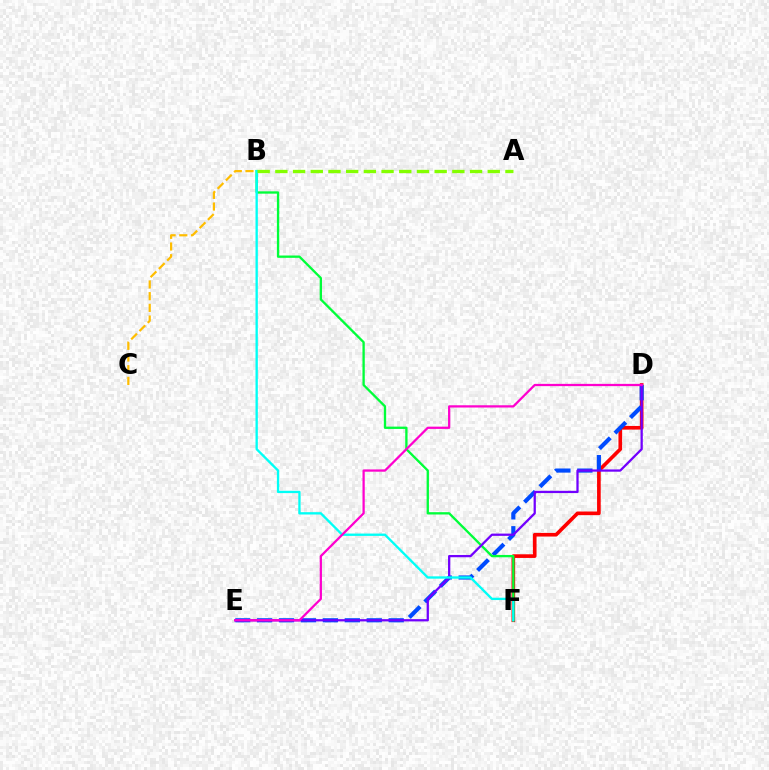{('D', 'F'): [{'color': '#ff0000', 'line_style': 'solid', 'thickness': 2.63}], ('D', 'E'): [{'color': '#004bff', 'line_style': 'dashed', 'thickness': 2.98}, {'color': '#7200ff', 'line_style': 'solid', 'thickness': 1.63}, {'color': '#ff00cf', 'line_style': 'solid', 'thickness': 1.62}], ('B', 'C'): [{'color': '#ffbd00', 'line_style': 'dashed', 'thickness': 1.59}], ('B', 'F'): [{'color': '#00ff39', 'line_style': 'solid', 'thickness': 1.67}, {'color': '#00fff6', 'line_style': 'solid', 'thickness': 1.68}], ('A', 'B'): [{'color': '#84ff00', 'line_style': 'dashed', 'thickness': 2.4}]}